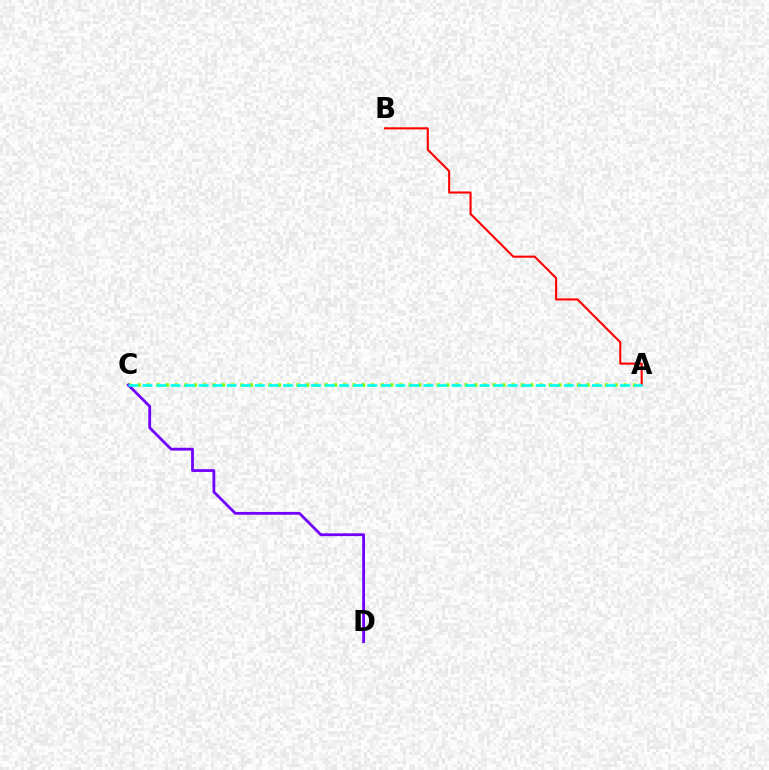{('A', 'B'): [{'color': '#ff0000', 'line_style': 'solid', 'thickness': 1.5}], ('A', 'C'): [{'color': '#84ff00', 'line_style': 'dotted', 'thickness': 2.54}, {'color': '#00fff6', 'line_style': 'dashed', 'thickness': 1.91}], ('C', 'D'): [{'color': '#7200ff', 'line_style': 'solid', 'thickness': 2.0}]}